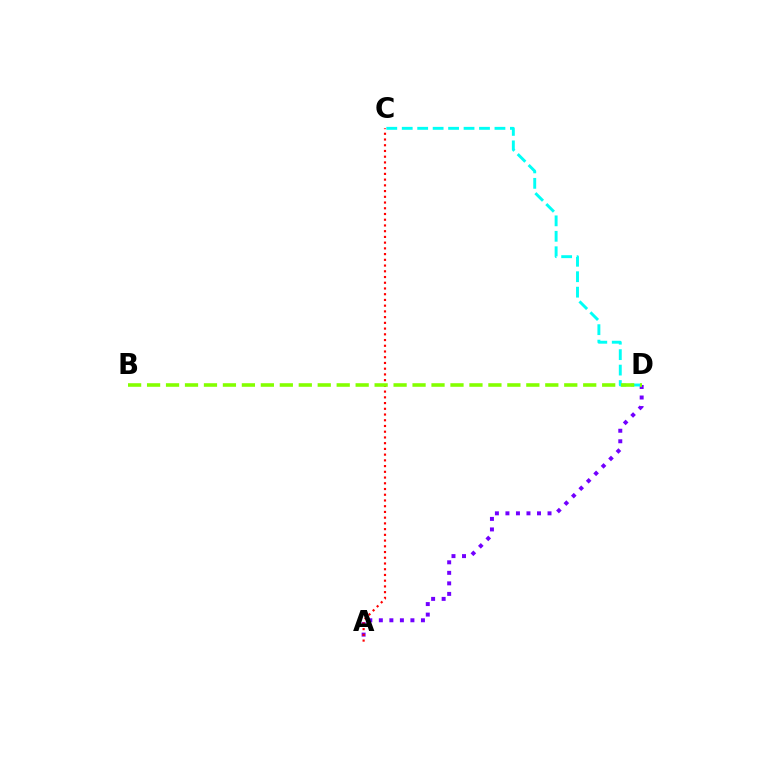{('A', 'D'): [{'color': '#7200ff', 'line_style': 'dotted', 'thickness': 2.86}], ('A', 'C'): [{'color': '#ff0000', 'line_style': 'dotted', 'thickness': 1.56}], ('C', 'D'): [{'color': '#00fff6', 'line_style': 'dashed', 'thickness': 2.1}], ('B', 'D'): [{'color': '#84ff00', 'line_style': 'dashed', 'thickness': 2.58}]}